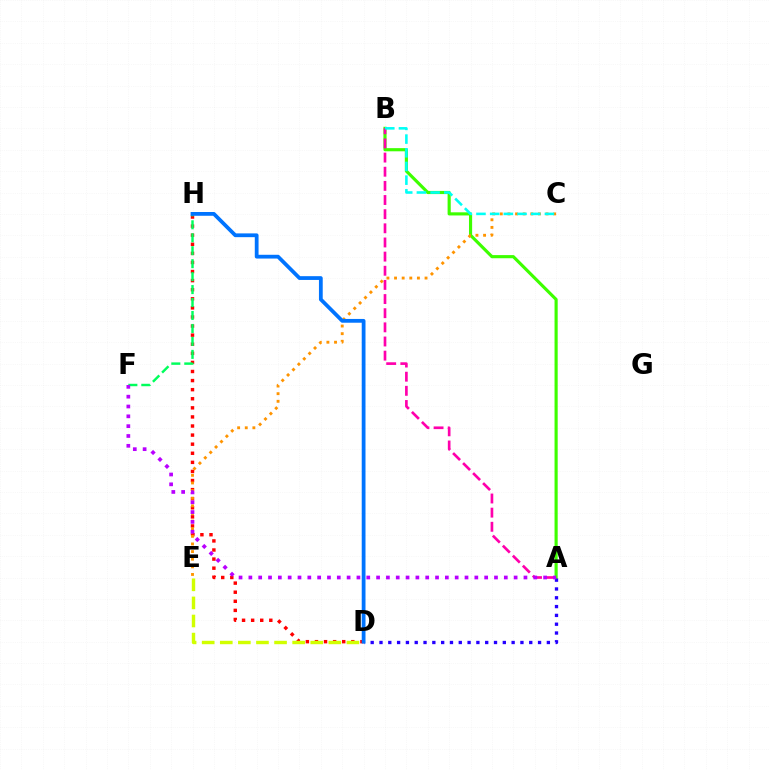{('D', 'H'): [{'color': '#ff0000', 'line_style': 'dotted', 'thickness': 2.47}, {'color': '#0074ff', 'line_style': 'solid', 'thickness': 2.72}], ('A', 'B'): [{'color': '#3dff00', 'line_style': 'solid', 'thickness': 2.27}, {'color': '#ff00ac', 'line_style': 'dashed', 'thickness': 1.92}], ('A', 'D'): [{'color': '#2500ff', 'line_style': 'dotted', 'thickness': 2.39}], ('C', 'E'): [{'color': '#ff9400', 'line_style': 'dotted', 'thickness': 2.07}], ('F', 'H'): [{'color': '#00ff5c', 'line_style': 'dashed', 'thickness': 1.76}], ('B', 'C'): [{'color': '#00fff6', 'line_style': 'dashed', 'thickness': 1.86}], ('D', 'E'): [{'color': '#d1ff00', 'line_style': 'dashed', 'thickness': 2.46}], ('A', 'F'): [{'color': '#b900ff', 'line_style': 'dotted', 'thickness': 2.67}]}